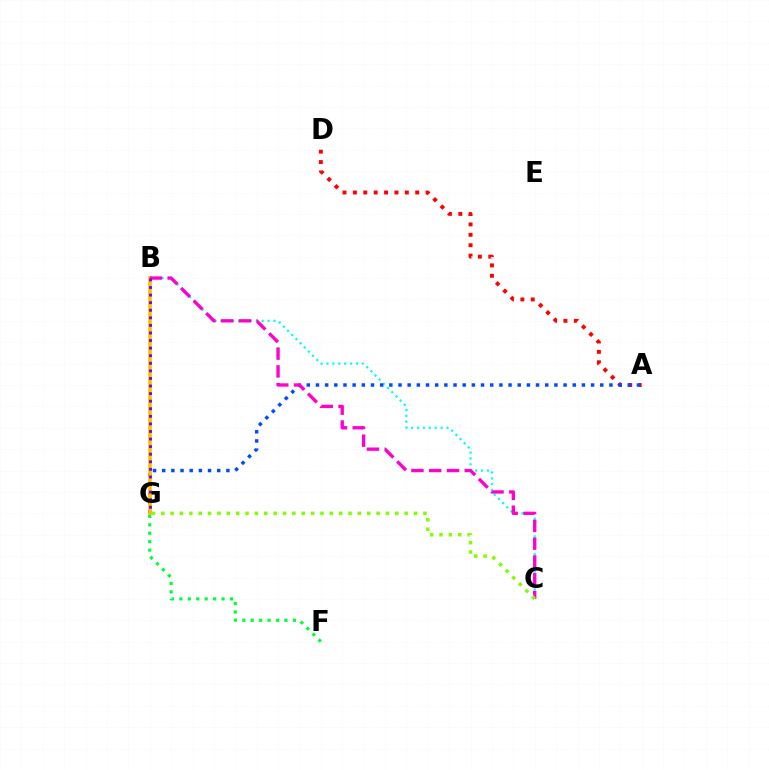{('B', 'C'): [{'color': '#00fff6', 'line_style': 'dotted', 'thickness': 1.6}, {'color': '#ff00cf', 'line_style': 'dashed', 'thickness': 2.42}], ('A', 'D'): [{'color': '#ff0000', 'line_style': 'dotted', 'thickness': 2.82}], ('A', 'G'): [{'color': '#004bff', 'line_style': 'dotted', 'thickness': 2.49}], ('B', 'G'): [{'color': '#ffbd00', 'line_style': 'solid', 'thickness': 2.62}, {'color': '#7200ff', 'line_style': 'dotted', 'thickness': 2.06}], ('F', 'G'): [{'color': '#00ff39', 'line_style': 'dotted', 'thickness': 2.29}], ('C', 'G'): [{'color': '#84ff00', 'line_style': 'dotted', 'thickness': 2.54}]}